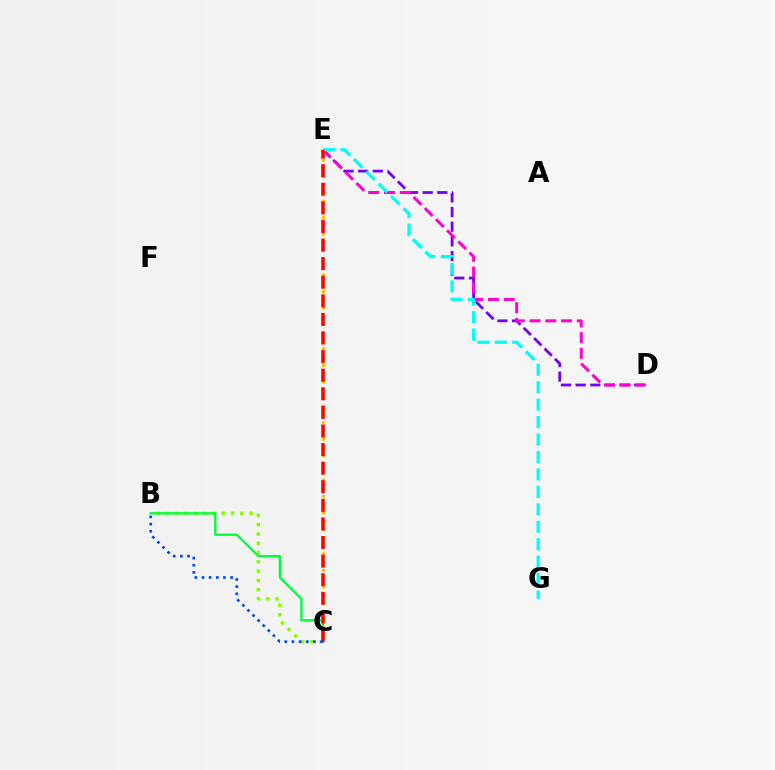{('D', 'E'): [{'color': '#7200ff', 'line_style': 'dashed', 'thickness': 1.99}, {'color': '#ff00cf', 'line_style': 'dashed', 'thickness': 2.14}], ('E', 'G'): [{'color': '#00fff6', 'line_style': 'dashed', 'thickness': 2.37}], ('B', 'C'): [{'color': '#84ff00', 'line_style': 'dotted', 'thickness': 2.52}, {'color': '#00ff39', 'line_style': 'solid', 'thickness': 1.68}, {'color': '#004bff', 'line_style': 'dotted', 'thickness': 1.95}], ('C', 'E'): [{'color': '#ffbd00', 'line_style': 'dotted', 'thickness': 2.23}, {'color': '#ff0000', 'line_style': 'dashed', 'thickness': 2.53}]}